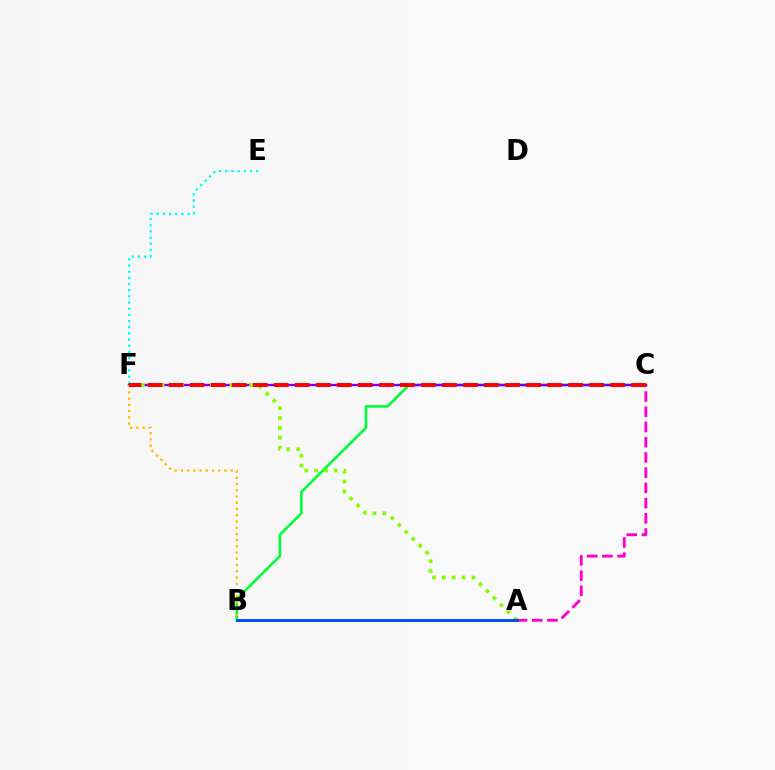{('E', 'F'): [{'color': '#00fff6', 'line_style': 'dotted', 'thickness': 1.68}], ('B', 'C'): [{'color': '#00ff39', 'line_style': 'solid', 'thickness': 1.9}], ('C', 'F'): [{'color': '#7200ff', 'line_style': 'solid', 'thickness': 1.7}, {'color': '#ff0000', 'line_style': 'dashed', 'thickness': 2.86}], ('A', 'F'): [{'color': '#84ff00', 'line_style': 'dotted', 'thickness': 2.68}], ('B', 'F'): [{'color': '#ffbd00', 'line_style': 'dotted', 'thickness': 1.69}], ('A', 'C'): [{'color': '#ff00cf', 'line_style': 'dashed', 'thickness': 2.07}], ('A', 'B'): [{'color': '#004bff', 'line_style': 'solid', 'thickness': 2.1}]}